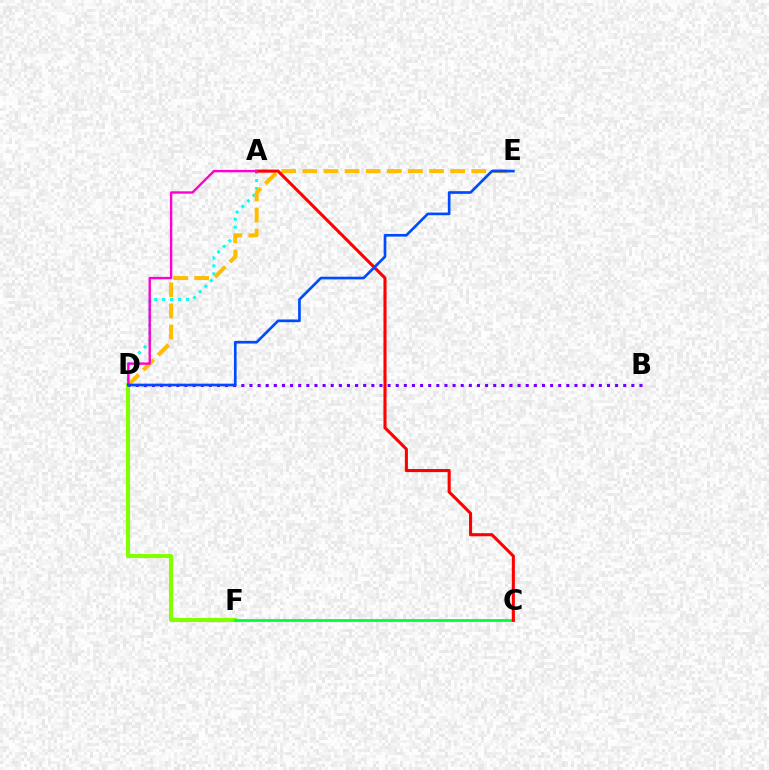{('D', 'F'): [{'color': '#84ff00', 'line_style': 'solid', 'thickness': 2.97}], ('A', 'D'): [{'color': '#00fff6', 'line_style': 'dotted', 'thickness': 2.15}, {'color': '#ff00cf', 'line_style': 'solid', 'thickness': 1.72}], ('C', 'F'): [{'color': '#00ff39', 'line_style': 'solid', 'thickness': 2.02}], ('D', 'E'): [{'color': '#ffbd00', 'line_style': 'dashed', 'thickness': 2.87}, {'color': '#004bff', 'line_style': 'solid', 'thickness': 1.93}], ('A', 'C'): [{'color': '#ff0000', 'line_style': 'solid', 'thickness': 2.22}], ('B', 'D'): [{'color': '#7200ff', 'line_style': 'dotted', 'thickness': 2.21}]}